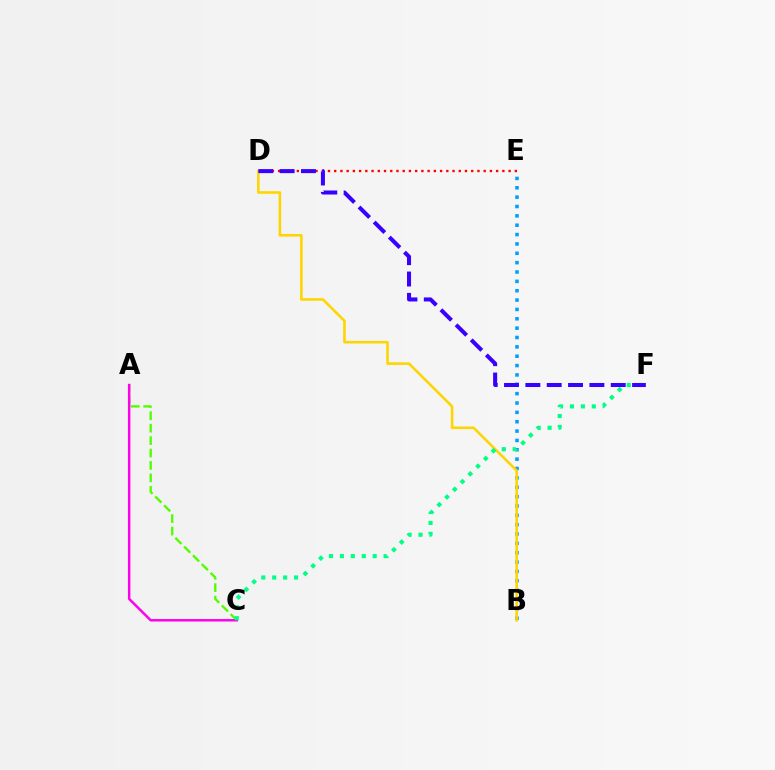{('D', 'E'): [{'color': '#ff0000', 'line_style': 'dotted', 'thickness': 1.69}], ('B', 'E'): [{'color': '#009eff', 'line_style': 'dotted', 'thickness': 2.54}], ('A', 'C'): [{'color': '#4fff00', 'line_style': 'dashed', 'thickness': 1.69}, {'color': '#ff00ed', 'line_style': 'solid', 'thickness': 1.77}], ('B', 'D'): [{'color': '#ffd500', 'line_style': 'solid', 'thickness': 1.86}], ('C', 'F'): [{'color': '#00ff86', 'line_style': 'dotted', 'thickness': 2.97}], ('D', 'F'): [{'color': '#3700ff', 'line_style': 'dashed', 'thickness': 2.9}]}